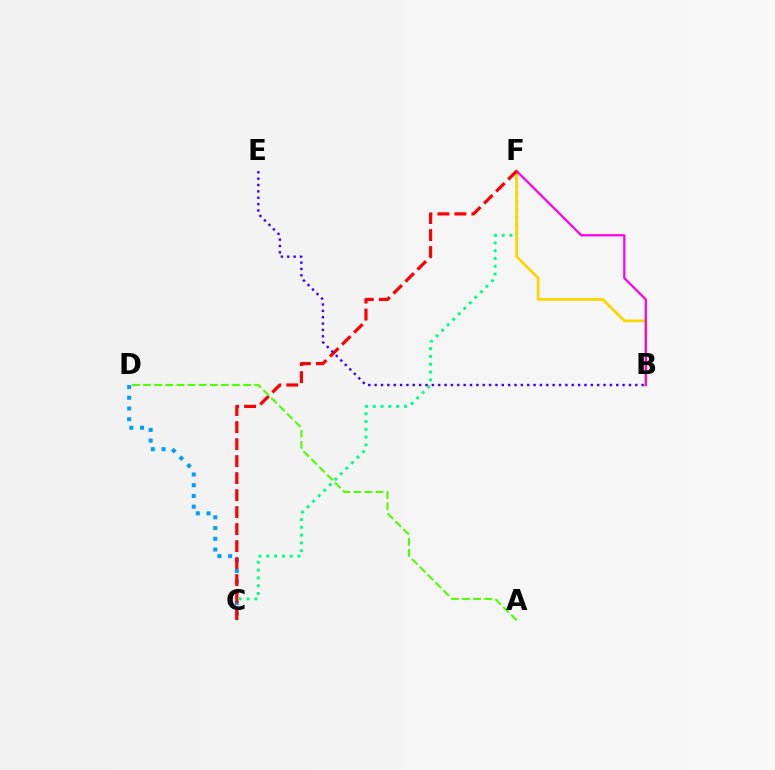{('C', 'F'): [{'color': '#00ff86', 'line_style': 'dotted', 'thickness': 2.12}, {'color': '#ff0000', 'line_style': 'dashed', 'thickness': 2.31}], ('C', 'D'): [{'color': '#009eff', 'line_style': 'dotted', 'thickness': 2.91}], ('B', 'F'): [{'color': '#ffd500', 'line_style': 'solid', 'thickness': 1.99}, {'color': '#ff00ed', 'line_style': 'solid', 'thickness': 1.62}], ('B', 'E'): [{'color': '#3700ff', 'line_style': 'dotted', 'thickness': 1.73}], ('A', 'D'): [{'color': '#4fff00', 'line_style': 'dashed', 'thickness': 1.51}]}